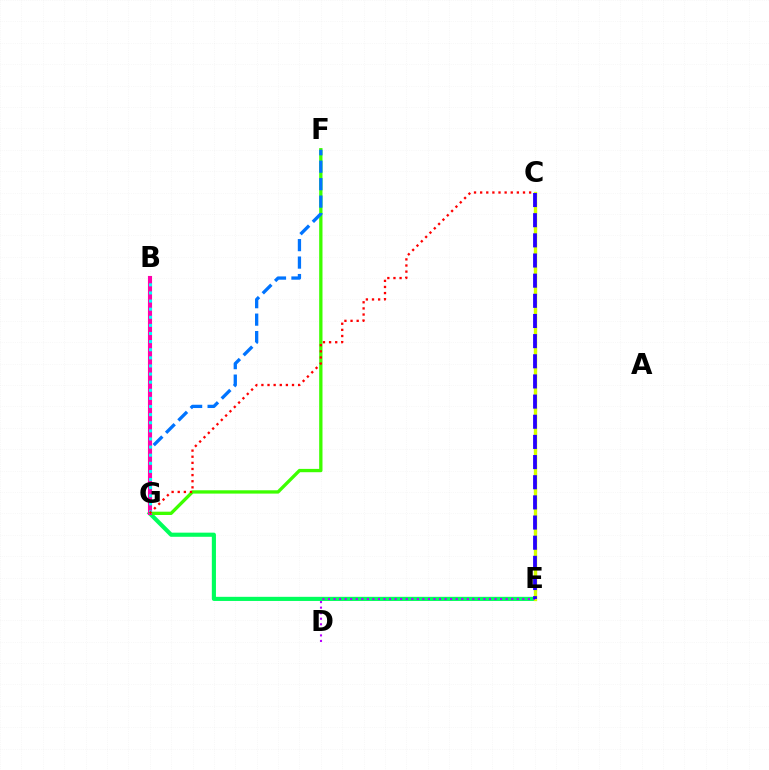{('E', 'G'): [{'color': '#00ff5c', 'line_style': 'solid', 'thickness': 2.97}], ('F', 'G'): [{'color': '#3dff00', 'line_style': 'solid', 'thickness': 2.39}, {'color': '#0074ff', 'line_style': 'dashed', 'thickness': 2.37}], ('C', 'E'): [{'color': '#ff9400', 'line_style': 'dotted', 'thickness': 2.23}, {'color': '#d1ff00', 'line_style': 'solid', 'thickness': 2.39}, {'color': '#2500ff', 'line_style': 'dashed', 'thickness': 2.74}], ('B', 'G'): [{'color': '#ff00ac', 'line_style': 'solid', 'thickness': 2.95}, {'color': '#00fff6', 'line_style': 'dotted', 'thickness': 2.2}], ('C', 'G'): [{'color': '#ff0000', 'line_style': 'dotted', 'thickness': 1.66}], ('D', 'E'): [{'color': '#b900ff', 'line_style': 'dotted', 'thickness': 1.51}]}